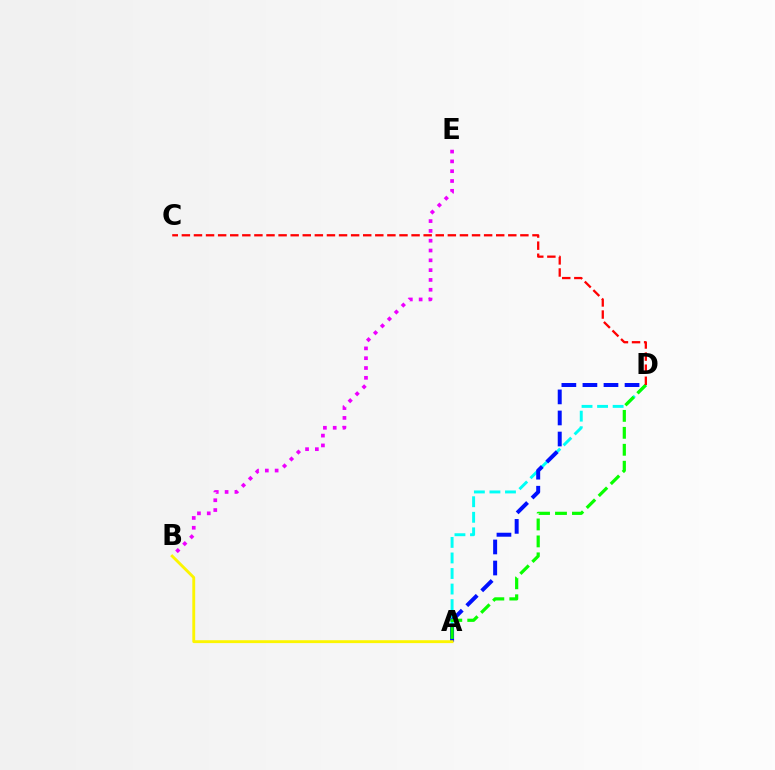{('A', 'D'): [{'color': '#00fff6', 'line_style': 'dashed', 'thickness': 2.11}, {'color': '#0010ff', 'line_style': 'dashed', 'thickness': 2.86}, {'color': '#08ff00', 'line_style': 'dashed', 'thickness': 2.3}], ('B', 'E'): [{'color': '#ee00ff', 'line_style': 'dotted', 'thickness': 2.67}], ('A', 'B'): [{'color': '#fcf500', 'line_style': 'solid', 'thickness': 2.07}], ('C', 'D'): [{'color': '#ff0000', 'line_style': 'dashed', 'thickness': 1.64}]}